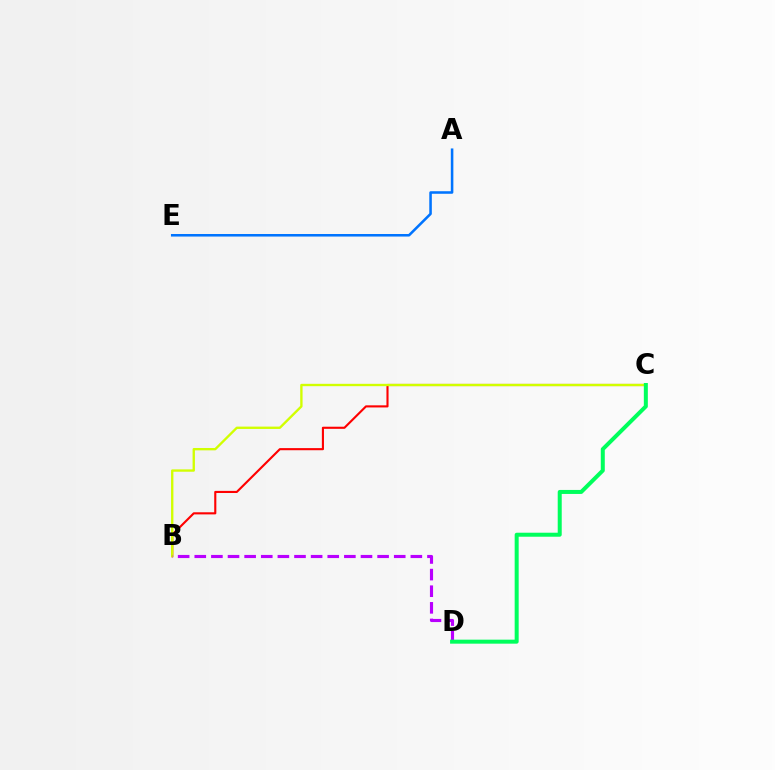{('A', 'E'): [{'color': '#0074ff', 'line_style': 'solid', 'thickness': 1.83}], ('B', 'C'): [{'color': '#ff0000', 'line_style': 'solid', 'thickness': 1.52}, {'color': '#d1ff00', 'line_style': 'solid', 'thickness': 1.69}], ('B', 'D'): [{'color': '#b900ff', 'line_style': 'dashed', 'thickness': 2.26}], ('C', 'D'): [{'color': '#00ff5c', 'line_style': 'solid', 'thickness': 2.88}]}